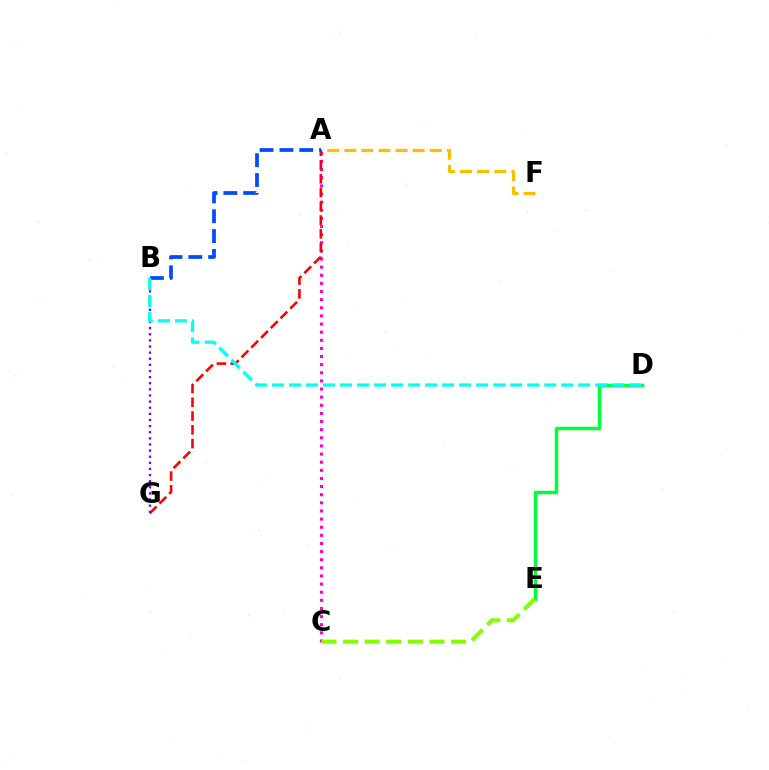{('A', 'C'): [{'color': '#ff00cf', 'line_style': 'dotted', 'thickness': 2.21}], ('D', 'E'): [{'color': '#00ff39', 'line_style': 'solid', 'thickness': 2.52}], ('A', 'F'): [{'color': '#ffbd00', 'line_style': 'dashed', 'thickness': 2.32}], ('A', 'G'): [{'color': '#ff0000', 'line_style': 'dashed', 'thickness': 1.87}], ('A', 'B'): [{'color': '#004bff', 'line_style': 'dashed', 'thickness': 2.69}], ('C', 'E'): [{'color': '#84ff00', 'line_style': 'dashed', 'thickness': 2.93}], ('B', 'G'): [{'color': '#7200ff', 'line_style': 'dotted', 'thickness': 1.66}], ('B', 'D'): [{'color': '#00fff6', 'line_style': 'dashed', 'thickness': 2.31}]}